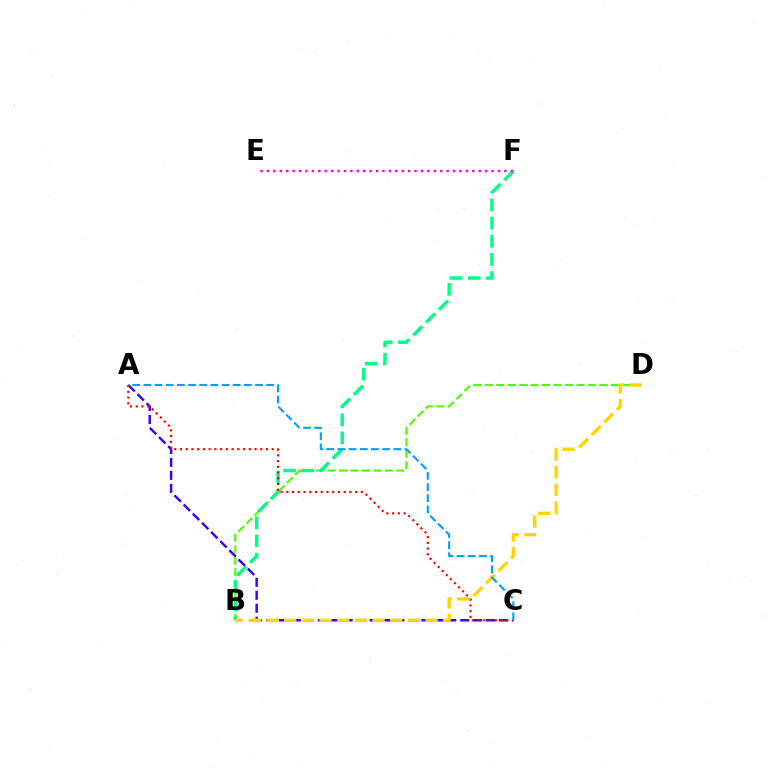{('B', 'D'): [{'color': '#4fff00', 'line_style': 'dashed', 'thickness': 1.56}, {'color': '#ffd500', 'line_style': 'dashed', 'thickness': 2.4}], ('B', 'F'): [{'color': '#00ff86', 'line_style': 'dashed', 'thickness': 2.47}], ('A', 'C'): [{'color': '#3700ff', 'line_style': 'dashed', 'thickness': 1.76}, {'color': '#ff0000', 'line_style': 'dotted', 'thickness': 1.56}, {'color': '#009eff', 'line_style': 'dashed', 'thickness': 1.52}], ('E', 'F'): [{'color': '#ff00ed', 'line_style': 'dotted', 'thickness': 1.74}]}